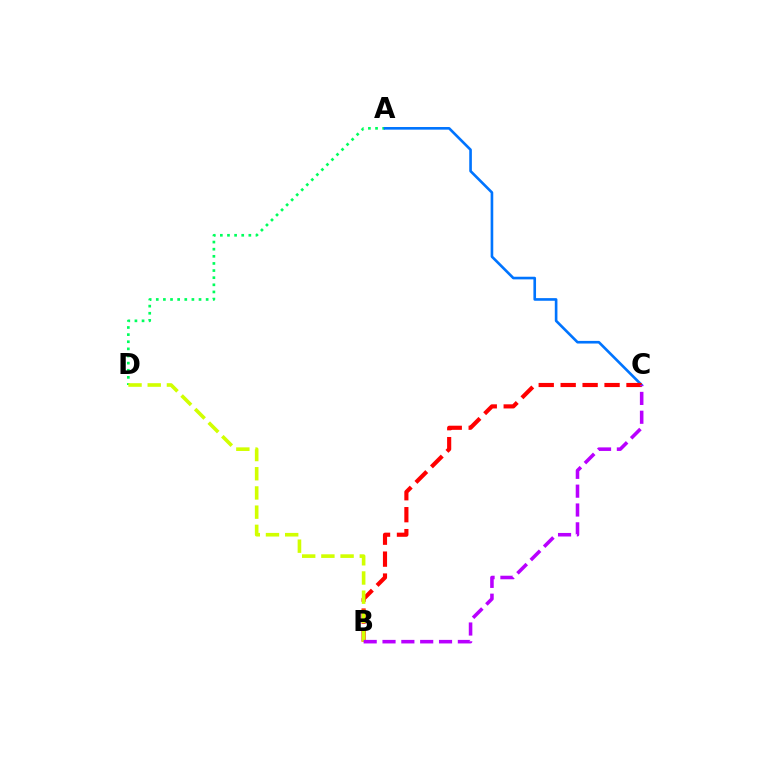{('A', 'D'): [{'color': '#00ff5c', 'line_style': 'dotted', 'thickness': 1.94}], ('A', 'C'): [{'color': '#0074ff', 'line_style': 'solid', 'thickness': 1.9}], ('B', 'C'): [{'color': '#ff0000', 'line_style': 'dashed', 'thickness': 2.98}, {'color': '#b900ff', 'line_style': 'dashed', 'thickness': 2.56}], ('B', 'D'): [{'color': '#d1ff00', 'line_style': 'dashed', 'thickness': 2.61}]}